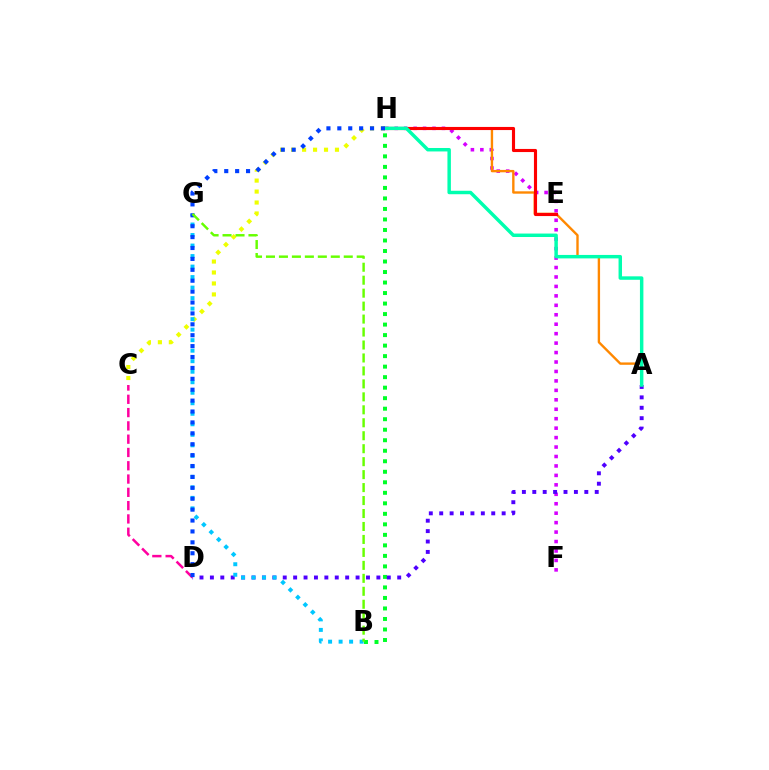{('F', 'H'): [{'color': '#d600ff', 'line_style': 'dotted', 'thickness': 2.57}], ('C', 'H'): [{'color': '#eeff00', 'line_style': 'dotted', 'thickness': 2.98}], ('B', 'H'): [{'color': '#00ff27', 'line_style': 'dotted', 'thickness': 2.86}], ('A', 'H'): [{'color': '#ff8800', 'line_style': 'solid', 'thickness': 1.71}, {'color': '#00ffaf', 'line_style': 'solid', 'thickness': 2.49}], ('E', 'H'): [{'color': '#ff0000', 'line_style': 'solid', 'thickness': 2.24}], ('A', 'D'): [{'color': '#4f00ff', 'line_style': 'dotted', 'thickness': 2.83}], ('C', 'D'): [{'color': '#ff00a0', 'line_style': 'dashed', 'thickness': 1.81}], ('B', 'G'): [{'color': '#00c7ff', 'line_style': 'dotted', 'thickness': 2.86}, {'color': '#66ff00', 'line_style': 'dashed', 'thickness': 1.76}], ('D', 'H'): [{'color': '#003fff', 'line_style': 'dotted', 'thickness': 2.96}]}